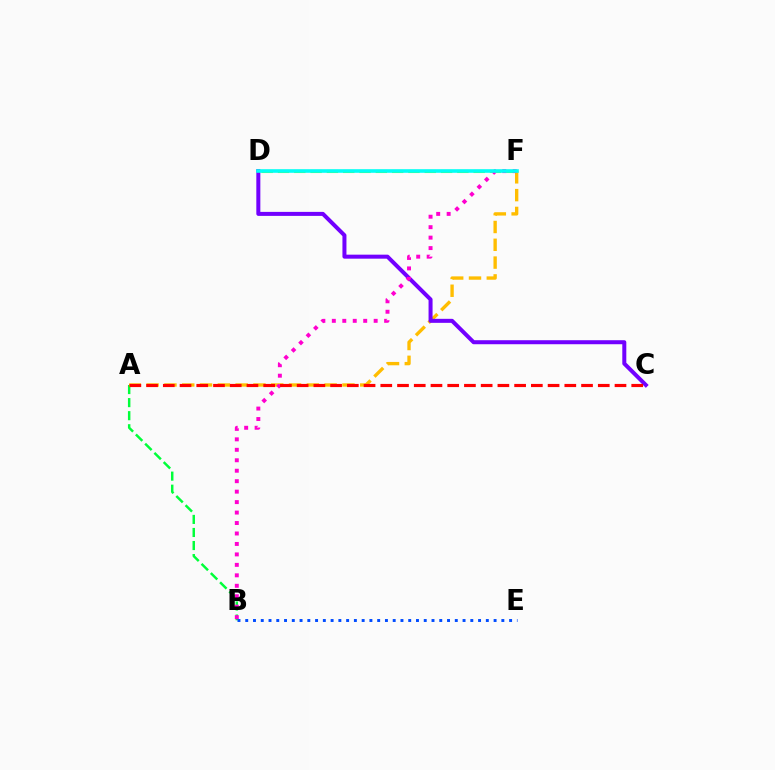{('D', 'F'): [{'color': '#84ff00', 'line_style': 'dashed', 'thickness': 2.22}, {'color': '#00fff6', 'line_style': 'solid', 'thickness': 2.59}], ('A', 'B'): [{'color': '#00ff39', 'line_style': 'dashed', 'thickness': 1.77}], ('B', 'E'): [{'color': '#004bff', 'line_style': 'dotted', 'thickness': 2.11}], ('A', 'F'): [{'color': '#ffbd00', 'line_style': 'dashed', 'thickness': 2.42}], ('C', 'D'): [{'color': '#7200ff', 'line_style': 'solid', 'thickness': 2.89}], ('B', 'F'): [{'color': '#ff00cf', 'line_style': 'dotted', 'thickness': 2.84}], ('A', 'C'): [{'color': '#ff0000', 'line_style': 'dashed', 'thickness': 2.27}]}